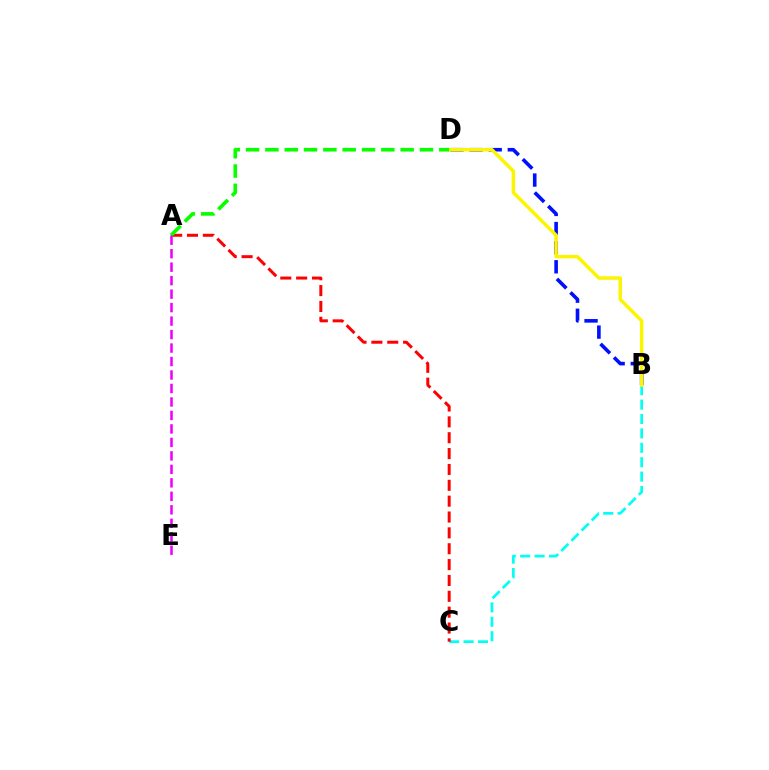{('B', 'D'): [{'color': '#0010ff', 'line_style': 'dashed', 'thickness': 2.6}, {'color': '#fcf500', 'line_style': 'solid', 'thickness': 2.49}], ('B', 'C'): [{'color': '#00fff6', 'line_style': 'dashed', 'thickness': 1.96}], ('A', 'C'): [{'color': '#ff0000', 'line_style': 'dashed', 'thickness': 2.15}], ('A', 'D'): [{'color': '#08ff00', 'line_style': 'dashed', 'thickness': 2.62}], ('A', 'E'): [{'color': '#ee00ff', 'line_style': 'dashed', 'thickness': 1.83}]}